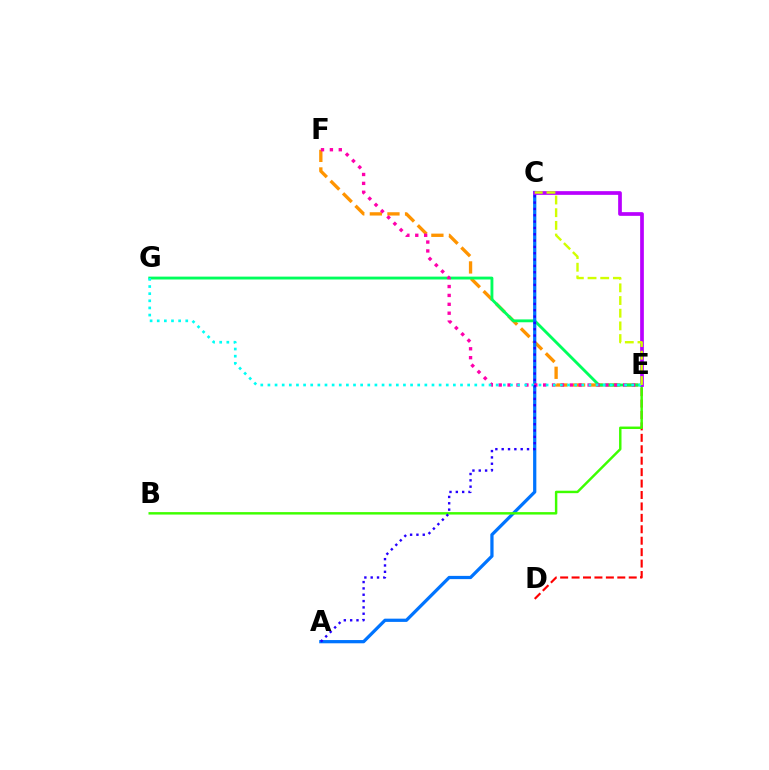{('E', 'F'): [{'color': '#ff9400', 'line_style': 'dashed', 'thickness': 2.39}, {'color': '#ff00ac', 'line_style': 'dotted', 'thickness': 2.42}], ('D', 'E'): [{'color': '#ff0000', 'line_style': 'dashed', 'thickness': 1.55}], ('E', 'G'): [{'color': '#00ff5c', 'line_style': 'solid', 'thickness': 2.06}, {'color': '#00fff6', 'line_style': 'dotted', 'thickness': 1.94}], ('A', 'C'): [{'color': '#0074ff', 'line_style': 'solid', 'thickness': 2.33}, {'color': '#2500ff', 'line_style': 'dotted', 'thickness': 1.72}], ('B', 'E'): [{'color': '#3dff00', 'line_style': 'solid', 'thickness': 1.76}], ('C', 'E'): [{'color': '#b900ff', 'line_style': 'solid', 'thickness': 2.67}, {'color': '#d1ff00', 'line_style': 'dashed', 'thickness': 1.72}]}